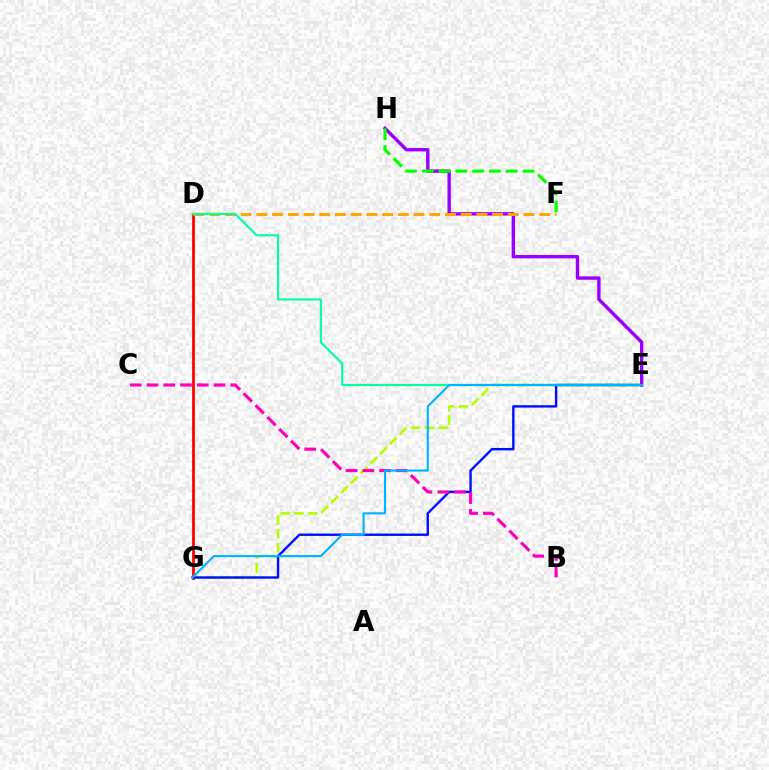{('E', 'G'): [{'color': '#b3ff00', 'line_style': 'dashed', 'thickness': 1.88}, {'color': '#0010ff', 'line_style': 'solid', 'thickness': 1.73}, {'color': '#00b5ff', 'line_style': 'solid', 'thickness': 1.54}], ('E', 'H'): [{'color': '#9b00ff', 'line_style': 'solid', 'thickness': 2.45}], ('D', 'G'): [{'color': '#ff0000', 'line_style': 'solid', 'thickness': 1.99}], ('D', 'F'): [{'color': '#ffa500', 'line_style': 'dashed', 'thickness': 2.14}], ('B', 'C'): [{'color': '#ff00bd', 'line_style': 'dashed', 'thickness': 2.28}], ('D', 'E'): [{'color': '#00ff9d', 'line_style': 'solid', 'thickness': 1.53}], ('F', 'H'): [{'color': '#08ff00', 'line_style': 'dashed', 'thickness': 2.28}]}